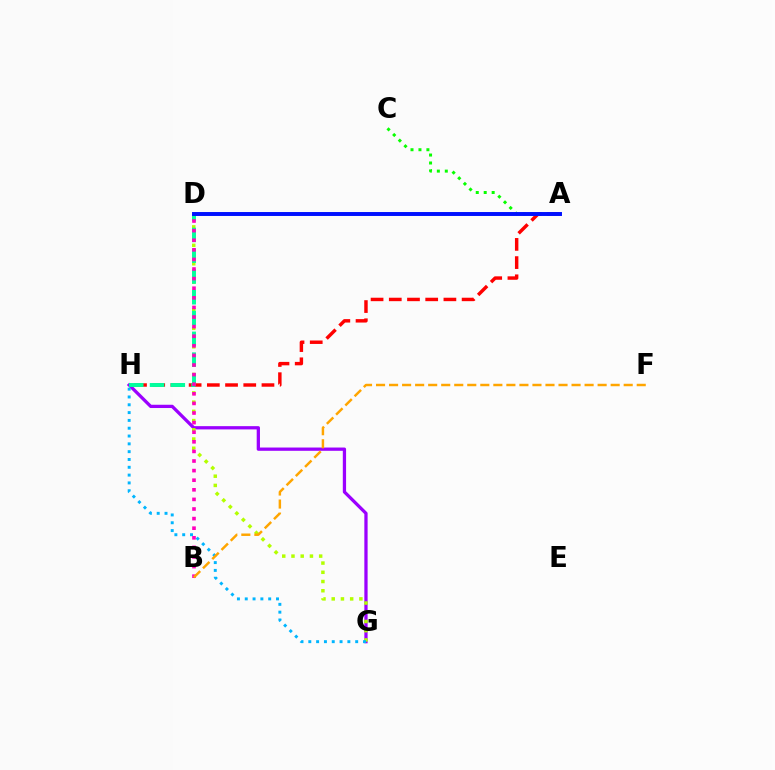{('G', 'H'): [{'color': '#9b00ff', 'line_style': 'solid', 'thickness': 2.35}, {'color': '#00b5ff', 'line_style': 'dotted', 'thickness': 2.12}], ('D', 'G'): [{'color': '#b3ff00', 'line_style': 'dotted', 'thickness': 2.51}], ('A', 'C'): [{'color': '#08ff00', 'line_style': 'dotted', 'thickness': 2.16}], ('A', 'H'): [{'color': '#ff0000', 'line_style': 'dashed', 'thickness': 2.47}], ('D', 'H'): [{'color': '#00ff9d', 'line_style': 'dashed', 'thickness': 2.82}], ('B', 'D'): [{'color': '#ff00bd', 'line_style': 'dotted', 'thickness': 2.61}], ('A', 'D'): [{'color': '#0010ff', 'line_style': 'solid', 'thickness': 2.83}], ('B', 'F'): [{'color': '#ffa500', 'line_style': 'dashed', 'thickness': 1.77}]}